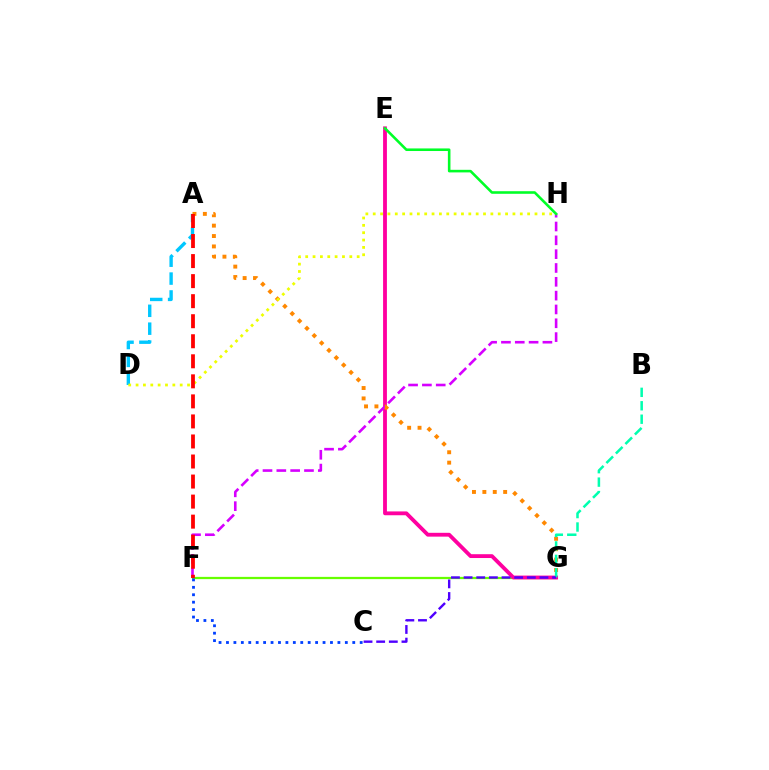{('A', 'D'): [{'color': '#00c7ff', 'line_style': 'dashed', 'thickness': 2.43}], ('F', 'G'): [{'color': '#66ff00', 'line_style': 'solid', 'thickness': 1.62}], ('E', 'G'): [{'color': '#ff00a0', 'line_style': 'solid', 'thickness': 2.76}], ('F', 'H'): [{'color': '#d600ff', 'line_style': 'dashed', 'thickness': 1.88}], ('A', 'G'): [{'color': '#ff8800', 'line_style': 'dotted', 'thickness': 2.82}], ('B', 'G'): [{'color': '#00ffaf', 'line_style': 'dashed', 'thickness': 1.83}], ('C', 'F'): [{'color': '#003fff', 'line_style': 'dotted', 'thickness': 2.02}], ('D', 'H'): [{'color': '#eeff00', 'line_style': 'dotted', 'thickness': 2.0}], ('A', 'F'): [{'color': '#ff0000', 'line_style': 'dashed', 'thickness': 2.72}], ('C', 'G'): [{'color': '#4f00ff', 'line_style': 'dashed', 'thickness': 1.72}], ('E', 'H'): [{'color': '#00ff27', 'line_style': 'solid', 'thickness': 1.86}]}